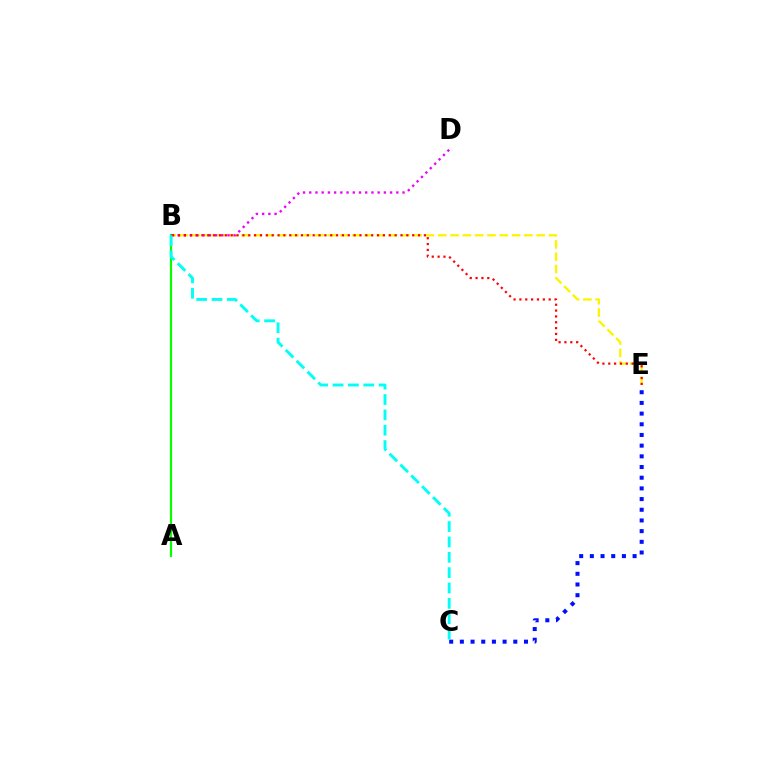{('B', 'E'): [{'color': '#fcf500', 'line_style': 'dashed', 'thickness': 1.67}, {'color': '#ff0000', 'line_style': 'dotted', 'thickness': 1.59}], ('A', 'B'): [{'color': '#08ff00', 'line_style': 'solid', 'thickness': 1.57}], ('B', 'D'): [{'color': '#ee00ff', 'line_style': 'dotted', 'thickness': 1.69}], ('C', 'E'): [{'color': '#0010ff', 'line_style': 'dotted', 'thickness': 2.9}], ('B', 'C'): [{'color': '#00fff6', 'line_style': 'dashed', 'thickness': 2.09}]}